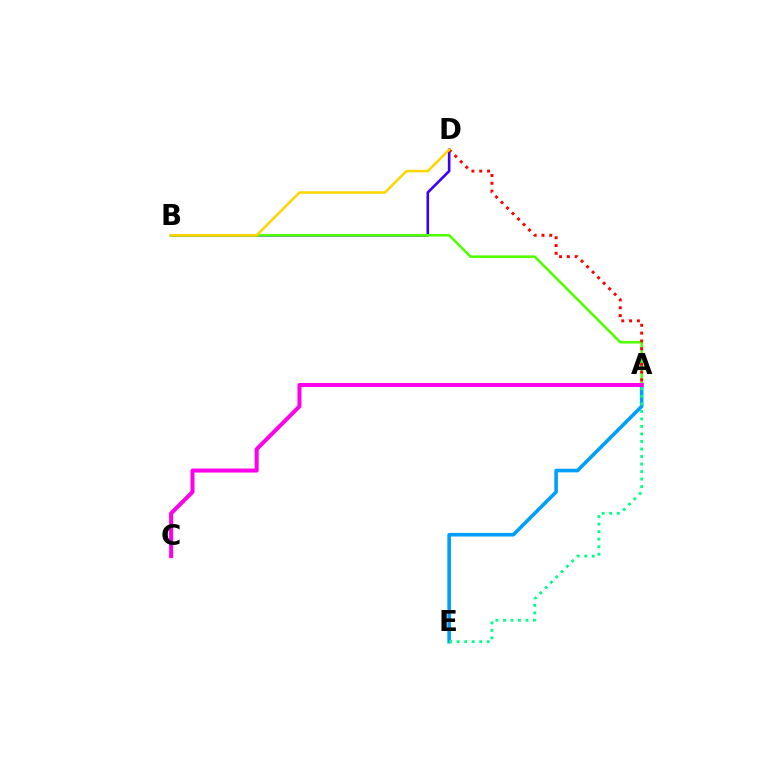{('B', 'D'): [{'color': '#3700ff', 'line_style': 'solid', 'thickness': 1.88}, {'color': '#ffd500', 'line_style': 'solid', 'thickness': 1.82}], ('A', 'B'): [{'color': '#4fff00', 'line_style': 'solid', 'thickness': 1.85}], ('A', 'E'): [{'color': '#009eff', 'line_style': 'solid', 'thickness': 2.59}, {'color': '#00ff86', 'line_style': 'dotted', 'thickness': 2.04}], ('A', 'D'): [{'color': '#ff0000', 'line_style': 'dotted', 'thickness': 2.12}], ('A', 'C'): [{'color': '#ff00ed', 'line_style': 'solid', 'thickness': 2.89}]}